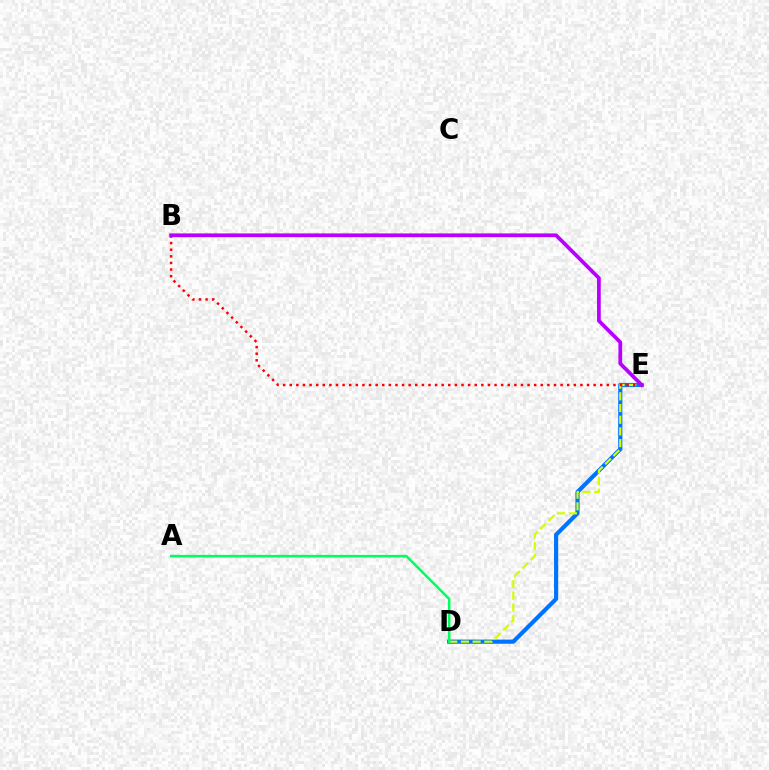{('D', 'E'): [{'color': '#0074ff', 'line_style': 'solid', 'thickness': 2.99}, {'color': '#d1ff00', 'line_style': 'dashed', 'thickness': 1.59}], ('B', 'E'): [{'color': '#ff0000', 'line_style': 'dotted', 'thickness': 1.79}, {'color': '#b900ff', 'line_style': 'solid', 'thickness': 2.69}], ('A', 'D'): [{'color': '#00ff5c', 'line_style': 'solid', 'thickness': 1.81}]}